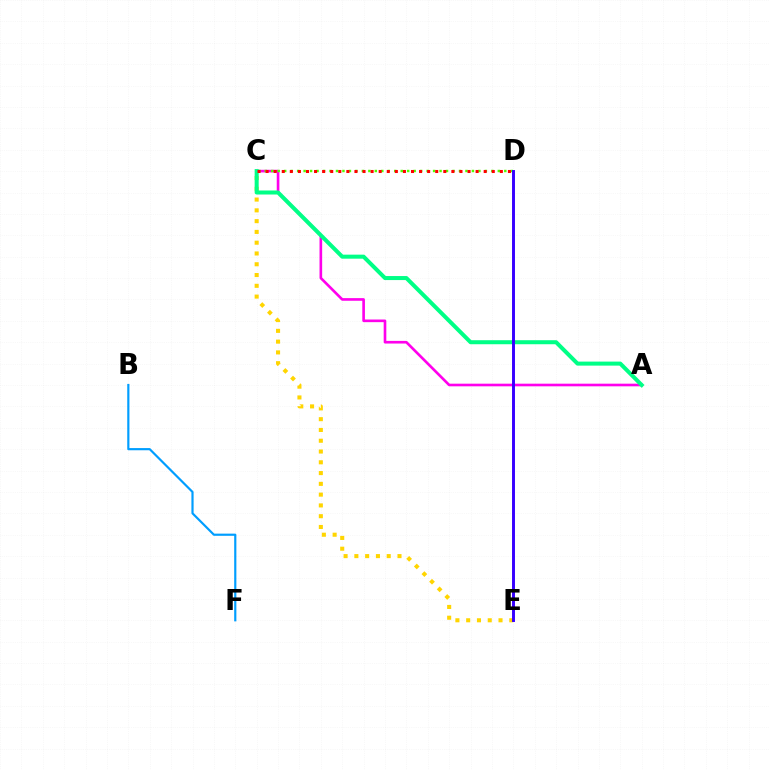{('C', 'E'): [{'color': '#ffd500', 'line_style': 'dotted', 'thickness': 2.93}], ('A', 'C'): [{'color': '#ff00ed', 'line_style': 'solid', 'thickness': 1.9}, {'color': '#00ff86', 'line_style': 'solid', 'thickness': 2.9}], ('C', 'D'): [{'color': '#4fff00', 'line_style': 'dotted', 'thickness': 1.76}, {'color': '#ff0000', 'line_style': 'dotted', 'thickness': 2.19}], ('B', 'F'): [{'color': '#009eff', 'line_style': 'solid', 'thickness': 1.57}], ('D', 'E'): [{'color': '#3700ff', 'line_style': 'solid', 'thickness': 2.11}]}